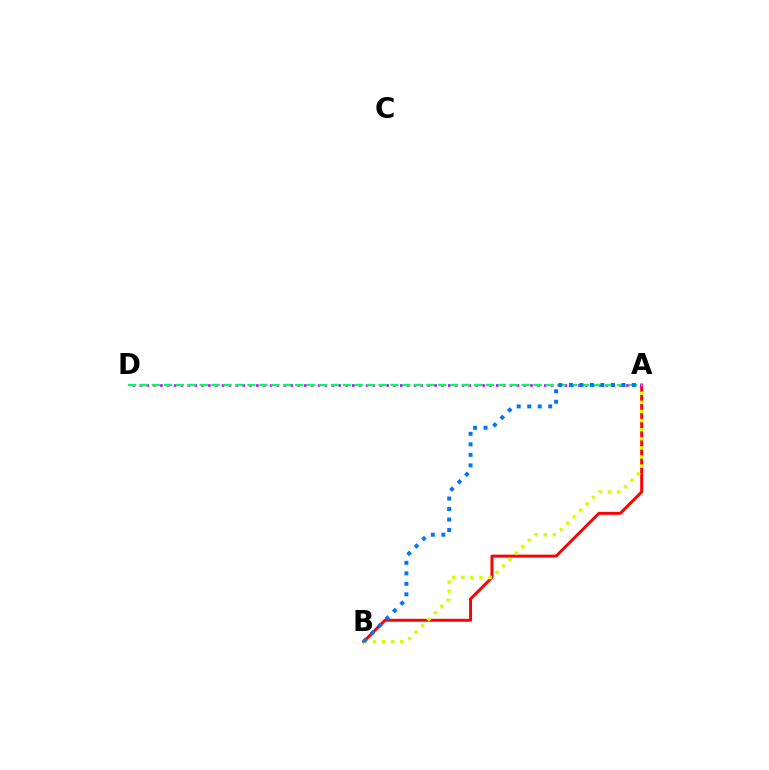{('A', 'B'): [{'color': '#ff0000', 'line_style': 'solid', 'thickness': 2.12}, {'color': '#d1ff00', 'line_style': 'dotted', 'thickness': 2.47}, {'color': '#0074ff', 'line_style': 'dotted', 'thickness': 2.86}], ('A', 'D'): [{'color': '#b900ff', 'line_style': 'dotted', 'thickness': 1.86}, {'color': '#00ff5c', 'line_style': 'dashed', 'thickness': 1.62}]}